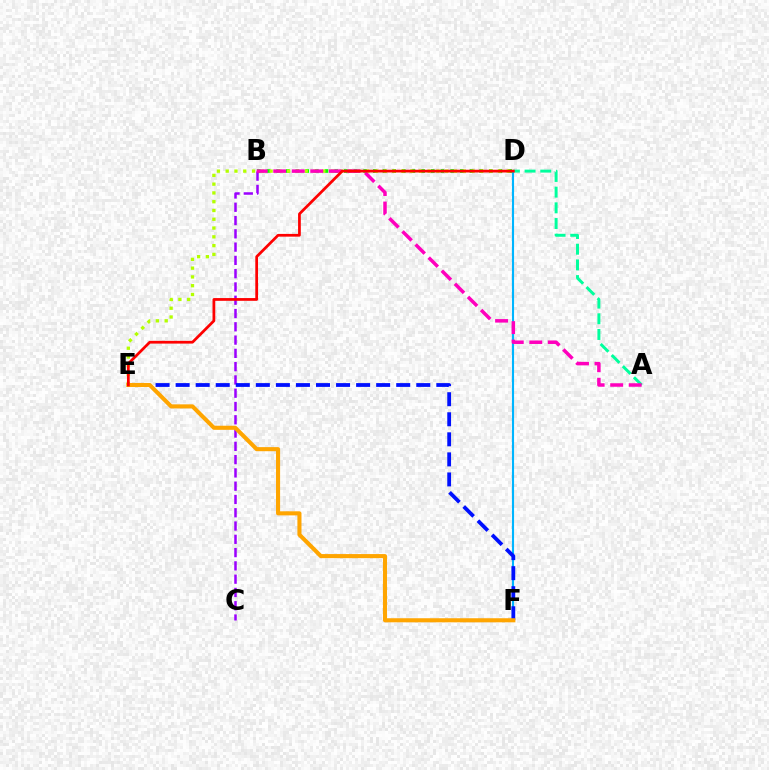{('D', 'F'): [{'color': '#00b5ff', 'line_style': 'solid', 'thickness': 1.52}], ('A', 'D'): [{'color': '#00ff9d', 'line_style': 'dashed', 'thickness': 2.13}], ('B', 'D'): [{'color': '#08ff00', 'line_style': 'dotted', 'thickness': 2.63}], ('B', 'C'): [{'color': '#9b00ff', 'line_style': 'dashed', 'thickness': 1.8}], ('D', 'E'): [{'color': '#b3ff00', 'line_style': 'dotted', 'thickness': 2.39}, {'color': '#ff0000', 'line_style': 'solid', 'thickness': 1.98}], ('A', 'B'): [{'color': '#ff00bd', 'line_style': 'dashed', 'thickness': 2.52}], ('E', 'F'): [{'color': '#0010ff', 'line_style': 'dashed', 'thickness': 2.72}, {'color': '#ffa500', 'line_style': 'solid', 'thickness': 2.94}]}